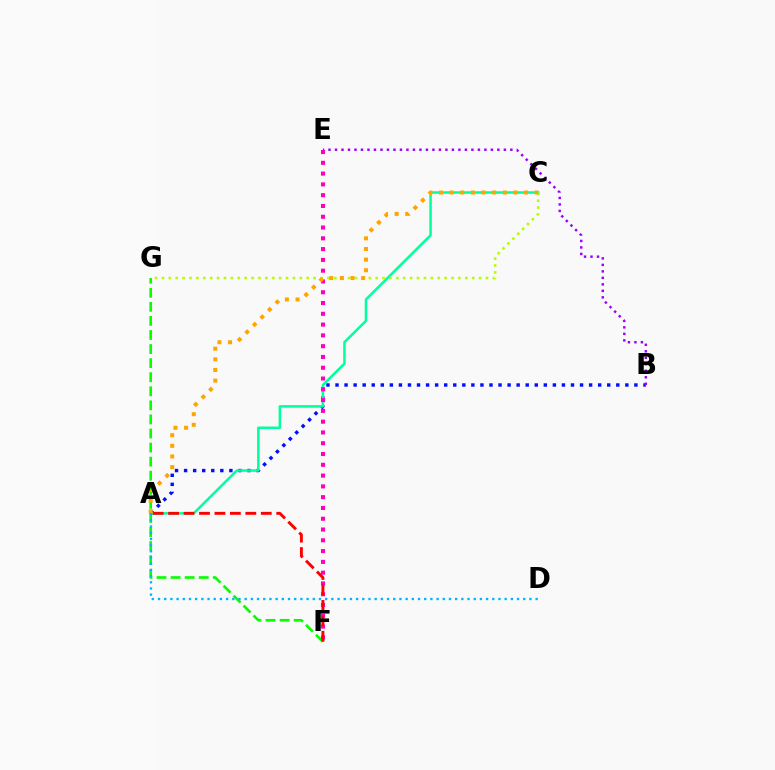{('F', 'G'): [{'color': '#08ff00', 'line_style': 'dashed', 'thickness': 1.91}], ('A', 'B'): [{'color': '#0010ff', 'line_style': 'dotted', 'thickness': 2.46}], ('A', 'C'): [{'color': '#00ff9d', 'line_style': 'solid', 'thickness': 1.8}, {'color': '#ffa500', 'line_style': 'dotted', 'thickness': 2.89}], ('C', 'G'): [{'color': '#b3ff00', 'line_style': 'dotted', 'thickness': 1.87}], ('E', 'F'): [{'color': '#ff00bd', 'line_style': 'dotted', 'thickness': 2.93}], ('A', 'F'): [{'color': '#ff0000', 'line_style': 'dashed', 'thickness': 2.1}], ('B', 'E'): [{'color': '#9b00ff', 'line_style': 'dotted', 'thickness': 1.76}], ('A', 'D'): [{'color': '#00b5ff', 'line_style': 'dotted', 'thickness': 1.68}]}